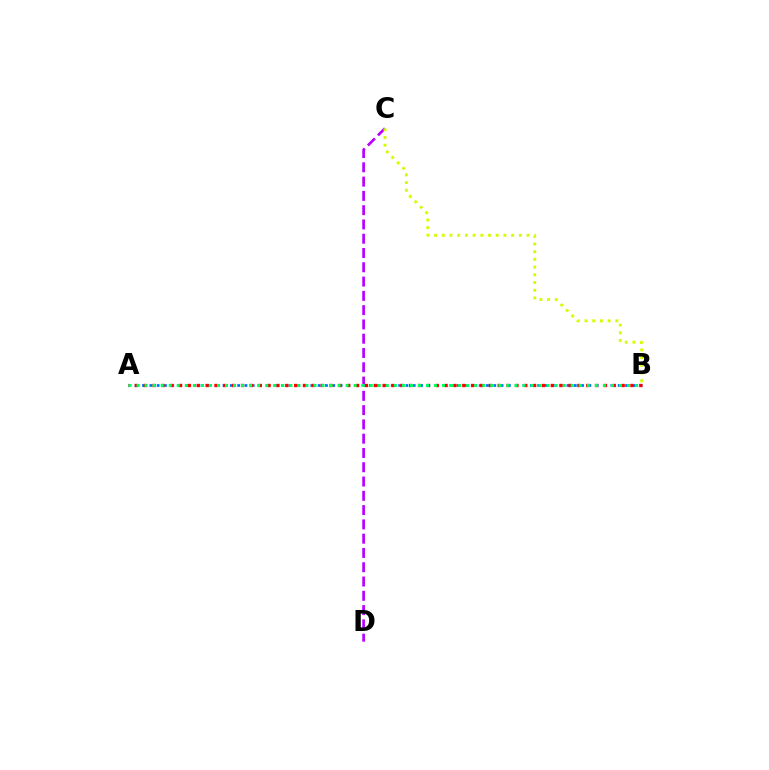{('C', 'D'): [{'color': '#b900ff', 'line_style': 'dashed', 'thickness': 1.94}], ('A', 'B'): [{'color': '#0074ff', 'line_style': 'dotted', 'thickness': 1.99}, {'color': '#ff0000', 'line_style': 'dotted', 'thickness': 2.4}, {'color': '#00ff5c', 'line_style': 'dotted', 'thickness': 2.18}], ('B', 'C'): [{'color': '#d1ff00', 'line_style': 'dotted', 'thickness': 2.09}]}